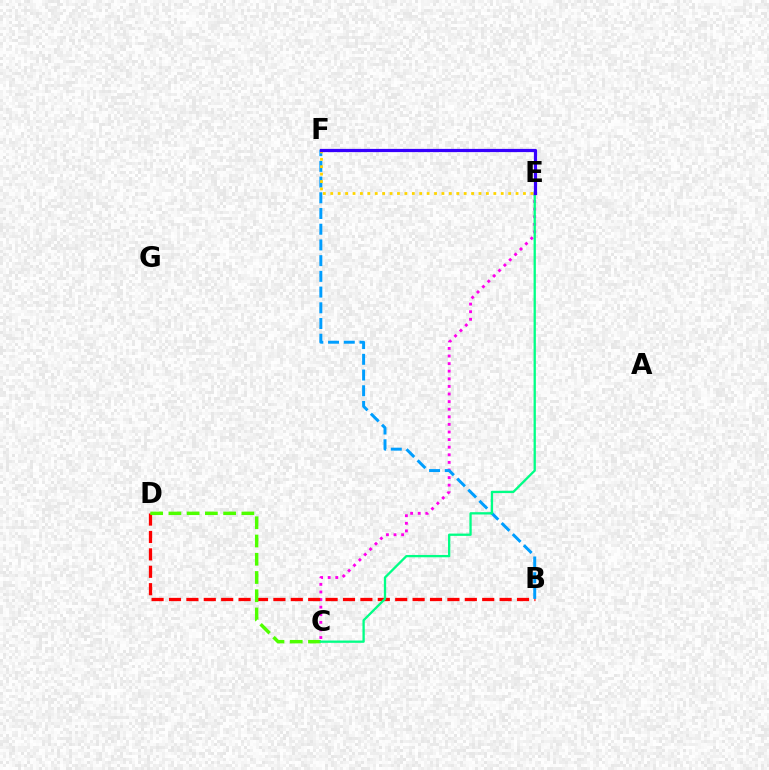{('C', 'E'): [{'color': '#ff00ed', 'line_style': 'dotted', 'thickness': 2.06}, {'color': '#00ff86', 'line_style': 'solid', 'thickness': 1.66}], ('B', 'D'): [{'color': '#ff0000', 'line_style': 'dashed', 'thickness': 2.36}], ('B', 'F'): [{'color': '#009eff', 'line_style': 'dashed', 'thickness': 2.13}], ('C', 'D'): [{'color': '#4fff00', 'line_style': 'dashed', 'thickness': 2.48}], ('E', 'F'): [{'color': '#ffd500', 'line_style': 'dotted', 'thickness': 2.01}, {'color': '#3700ff', 'line_style': 'solid', 'thickness': 2.32}]}